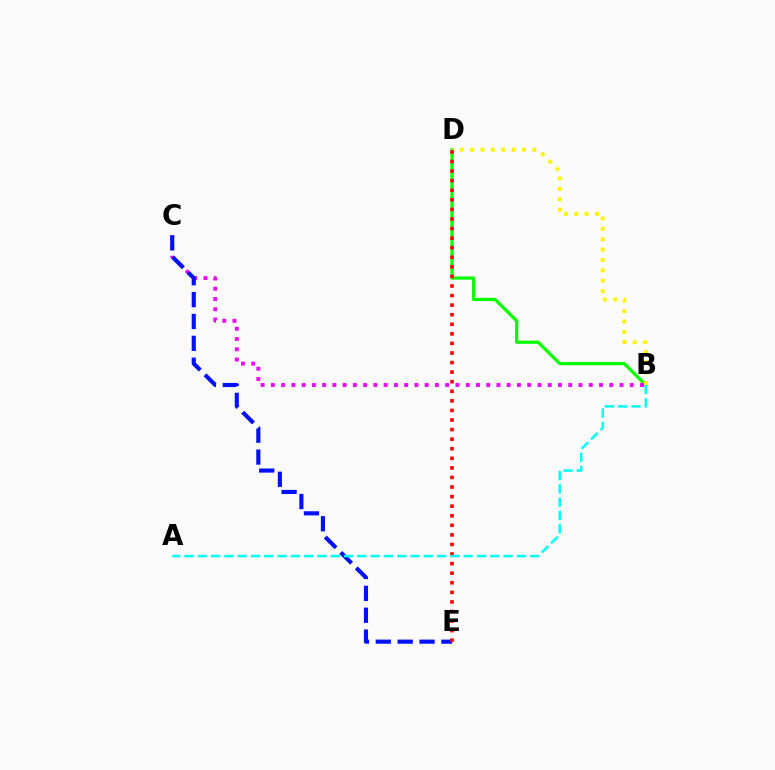{('B', 'D'): [{'color': '#08ff00', 'line_style': 'solid', 'thickness': 2.34}, {'color': '#fcf500', 'line_style': 'dotted', 'thickness': 2.82}], ('B', 'C'): [{'color': '#ee00ff', 'line_style': 'dotted', 'thickness': 2.79}], ('C', 'E'): [{'color': '#0010ff', 'line_style': 'dashed', 'thickness': 2.97}], ('D', 'E'): [{'color': '#ff0000', 'line_style': 'dotted', 'thickness': 2.6}], ('A', 'B'): [{'color': '#00fff6', 'line_style': 'dashed', 'thickness': 1.81}]}